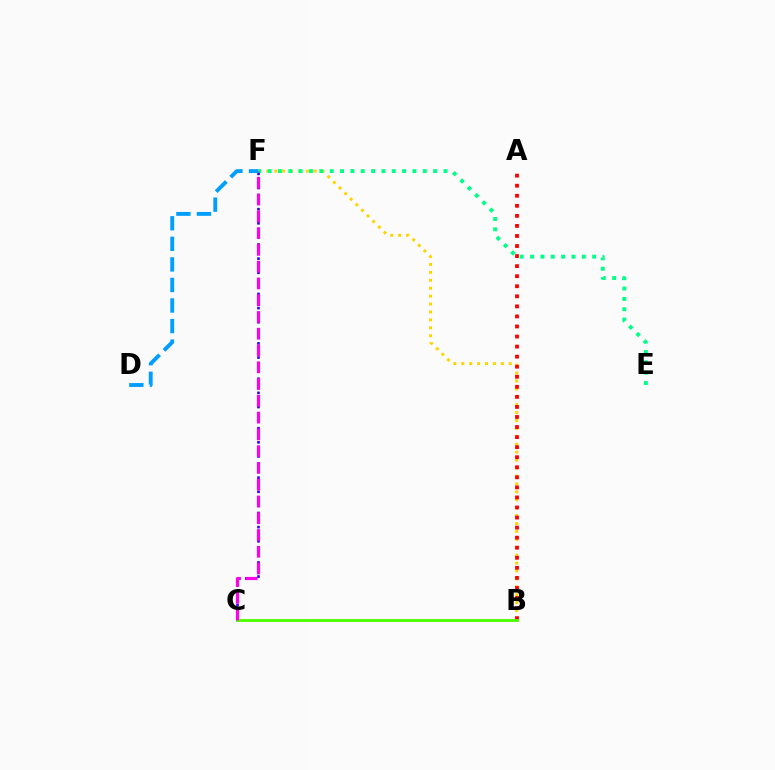{('B', 'F'): [{'color': '#ffd500', 'line_style': 'dotted', 'thickness': 2.15}], ('E', 'F'): [{'color': '#00ff86', 'line_style': 'dotted', 'thickness': 2.81}], ('C', 'F'): [{'color': '#3700ff', 'line_style': 'dotted', 'thickness': 1.92}, {'color': '#ff00ed', 'line_style': 'dashed', 'thickness': 2.28}], ('A', 'B'): [{'color': '#ff0000', 'line_style': 'dotted', 'thickness': 2.73}], ('B', 'C'): [{'color': '#4fff00', 'line_style': 'solid', 'thickness': 2.08}], ('D', 'F'): [{'color': '#009eff', 'line_style': 'dashed', 'thickness': 2.79}]}